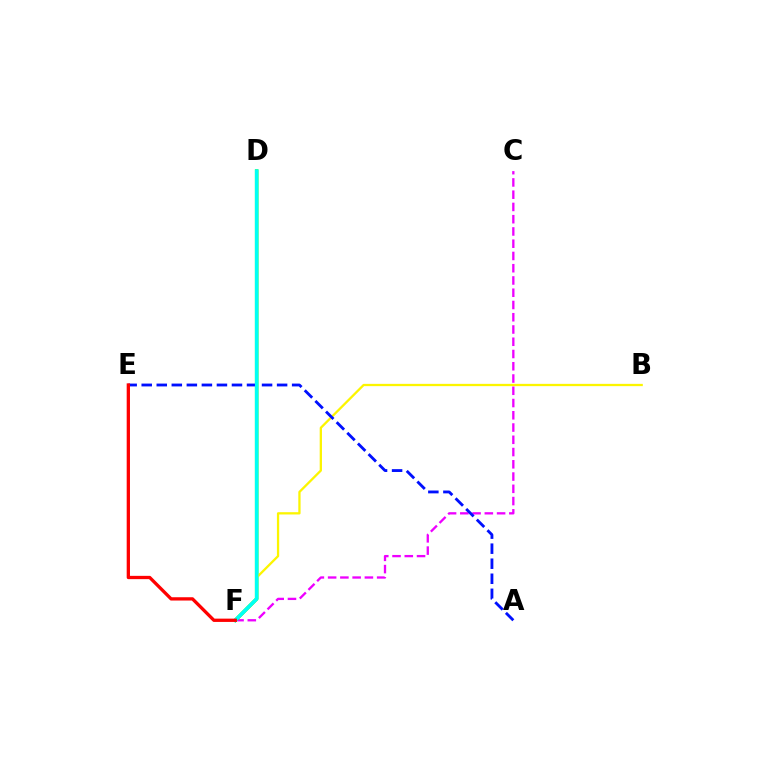{('C', 'F'): [{'color': '#ee00ff', 'line_style': 'dashed', 'thickness': 1.66}], ('D', 'F'): [{'color': '#08ff00', 'line_style': 'solid', 'thickness': 2.53}, {'color': '#00fff6', 'line_style': 'solid', 'thickness': 2.51}], ('B', 'F'): [{'color': '#fcf500', 'line_style': 'solid', 'thickness': 1.64}], ('A', 'E'): [{'color': '#0010ff', 'line_style': 'dashed', 'thickness': 2.04}], ('E', 'F'): [{'color': '#ff0000', 'line_style': 'solid', 'thickness': 2.37}]}